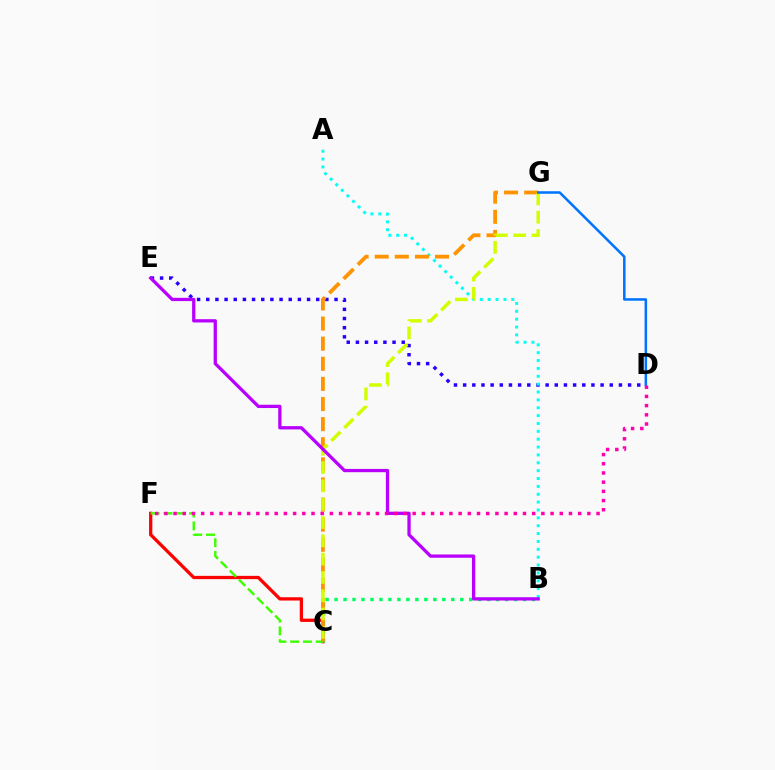{('C', 'F'): [{'color': '#ff0000', 'line_style': 'solid', 'thickness': 2.36}, {'color': '#3dff00', 'line_style': 'dashed', 'thickness': 1.74}], ('D', 'E'): [{'color': '#2500ff', 'line_style': 'dotted', 'thickness': 2.49}], ('A', 'B'): [{'color': '#00fff6', 'line_style': 'dotted', 'thickness': 2.14}], ('B', 'C'): [{'color': '#00ff5c', 'line_style': 'dotted', 'thickness': 2.44}], ('C', 'G'): [{'color': '#ff9400', 'line_style': 'dashed', 'thickness': 2.73}, {'color': '#d1ff00', 'line_style': 'dashed', 'thickness': 2.49}], ('D', 'G'): [{'color': '#0074ff', 'line_style': 'solid', 'thickness': 1.82}], ('B', 'E'): [{'color': '#b900ff', 'line_style': 'solid', 'thickness': 2.36}], ('D', 'F'): [{'color': '#ff00ac', 'line_style': 'dotted', 'thickness': 2.5}]}